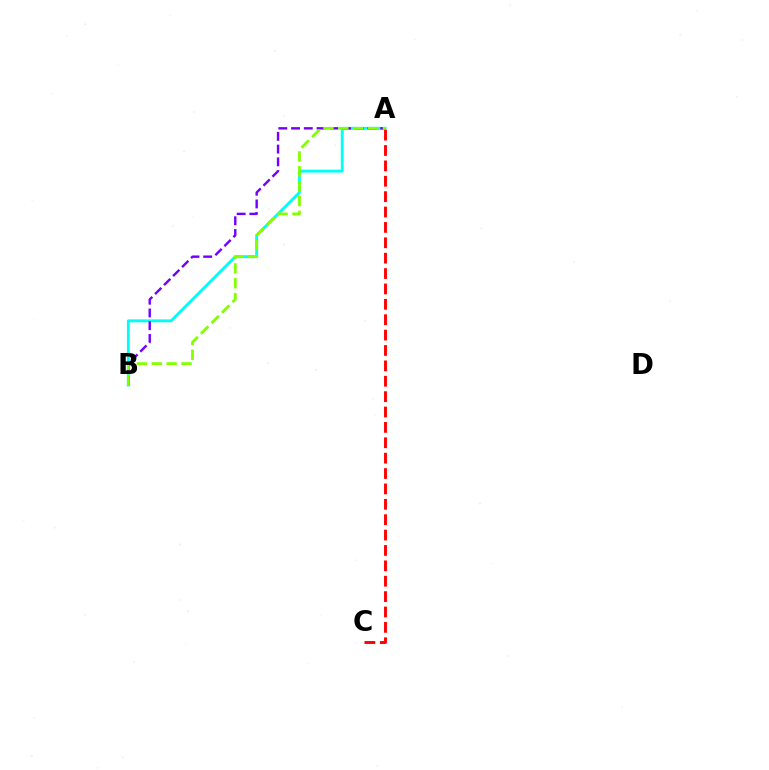{('A', 'B'): [{'color': '#00fff6', 'line_style': 'solid', 'thickness': 2.08}, {'color': '#7200ff', 'line_style': 'dashed', 'thickness': 1.73}, {'color': '#84ff00', 'line_style': 'dashed', 'thickness': 2.02}], ('A', 'C'): [{'color': '#ff0000', 'line_style': 'dashed', 'thickness': 2.09}]}